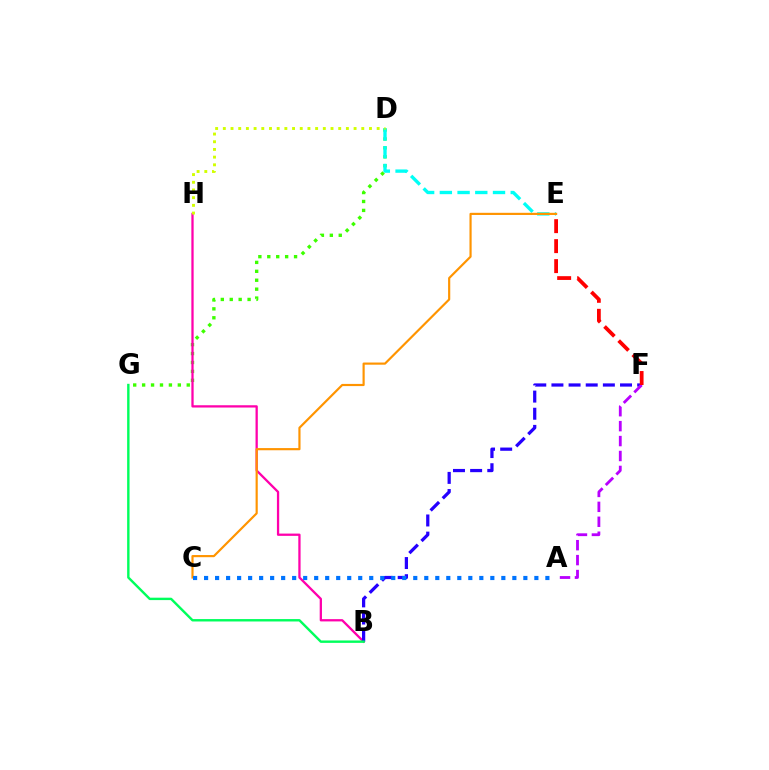{('D', 'G'): [{'color': '#3dff00', 'line_style': 'dotted', 'thickness': 2.42}], ('B', 'H'): [{'color': '#ff00ac', 'line_style': 'solid', 'thickness': 1.64}], ('B', 'F'): [{'color': '#2500ff', 'line_style': 'dashed', 'thickness': 2.33}], ('D', 'E'): [{'color': '#00fff6', 'line_style': 'dashed', 'thickness': 2.41}], ('C', 'E'): [{'color': '#ff9400', 'line_style': 'solid', 'thickness': 1.56}], ('B', 'G'): [{'color': '#00ff5c', 'line_style': 'solid', 'thickness': 1.73}], ('A', 'C'): [{'color': '#0074ff', 'line_style': 'dotted', 'thickness': 2.99}], ('A', 'F'): [{'color': '#b900ff', 'line_style': 'dashed', 'thickness': 2.03}], ('D', 'H'): [{'color': '#d1ff00', 'line_style': 'dotted', 'thickness': 2.09}], ('E', 'F'): [{'color': '#ff0000', 'line_style': 'dashed', 'thickness': 2.71}]}